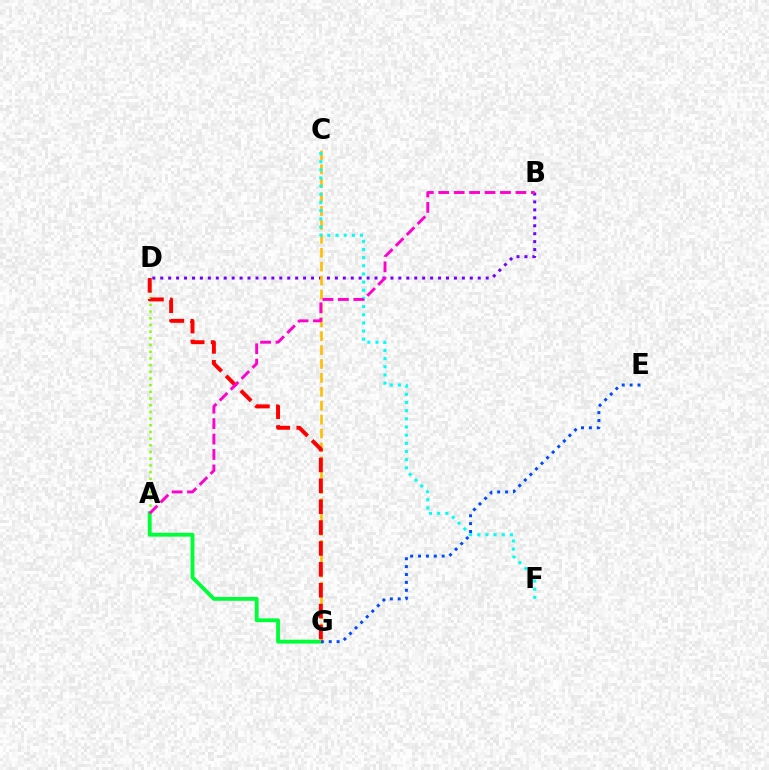{('B', 'D'): [{'color': '#7200ff', 'line_style': 'dotted', 'thickness': 2.16}], ('A', 'D'): [{'color': '#84ff00', 'line_style': 'dotted', 'thickness': 1.82}], ('A', 'G'): [{'color': '#00ff39', 'line_style': 'solid', 'thickness': 2.76}], ('C', 'G'): [{'color': '#ffbd00', 'line_style': 'dashed', 'thickness': 1.89}], ('C', 'F'): [{'color': '#00fff6', 'line_style': 'dotted', 'thickness': 2.22}], ('E', 'G'): [{'color': '#004bff', 'line_style': 'dotted', 'thickness': 2.14}], ('D', 'G'): [{'color': '#ff0000', 'line_style': 'dashed', 'thickness': 2.84}], ('A', 'B'): [{'color': '#ff00cf', 'line_style': 'dashed', 'thickness': 2.1}]}